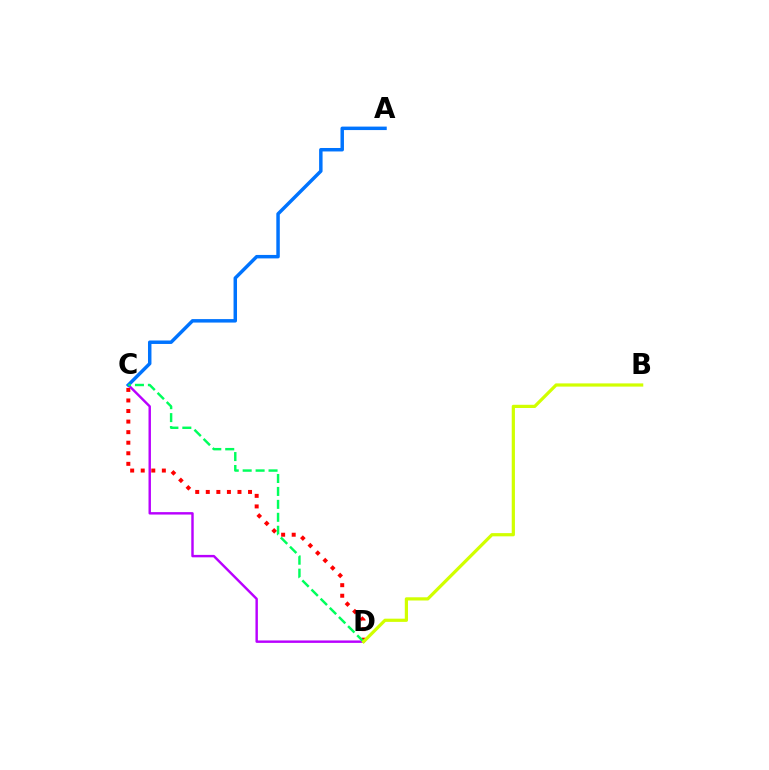{('C', 'D'): [{'color': '#ff0000', 'line_style': 'dotted', 'thickness': 2.87}, {'color': '#b900ff', 'line_style': 'solid', 'thickness': 1.75}, {'color': '#00ff5c', 'line_style': 'dashed', 'thickness': 1.76}], ('A', 'C'): [{'color': '#0074ff', 'line_style': 'solid', 'thickness': 2.5}], ('B', 'D'): [{'color': '#d1ff00', 'line_style': 'solid', 'thickness': 2.31}]}